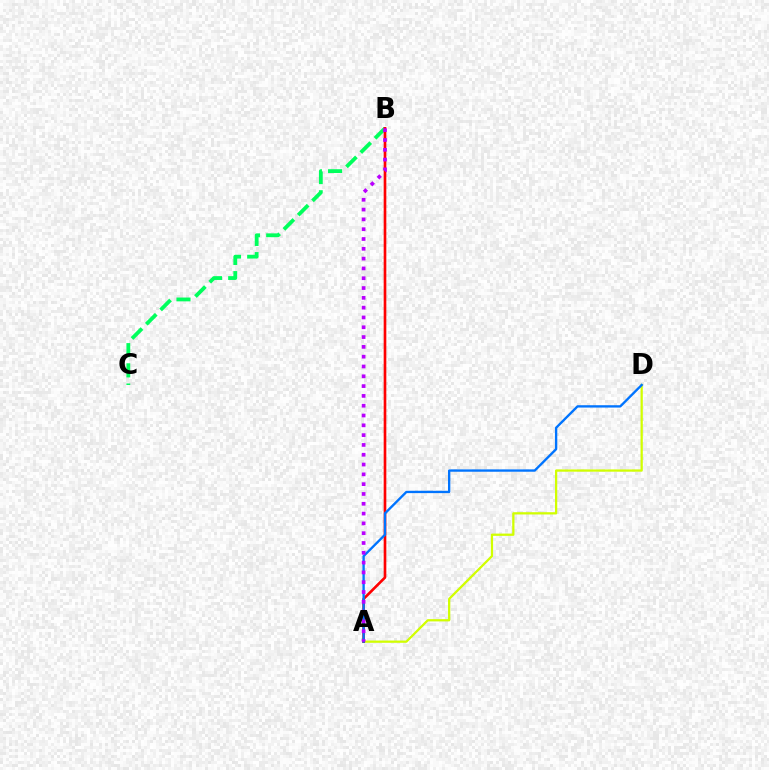{('B', 'C'): [{'color': '#00ff5c', 'line_style': 'dashed', 'thickness': 2.74}], ('A', 'D'): [{'color': '#d1ff00', 'line_style': 'solid', 'thickness': 1.63}, {'color': '#0074ff', 'line_style': 'solid', 'thickness': 1.69}], ('A', 'B'): [{'color': '#ff0000', 'line_style': 'solid', 'thickness': 1.91}, {'color': '#b900ff', 'line_style': 'dotted', 'thickness': 2.66}]}